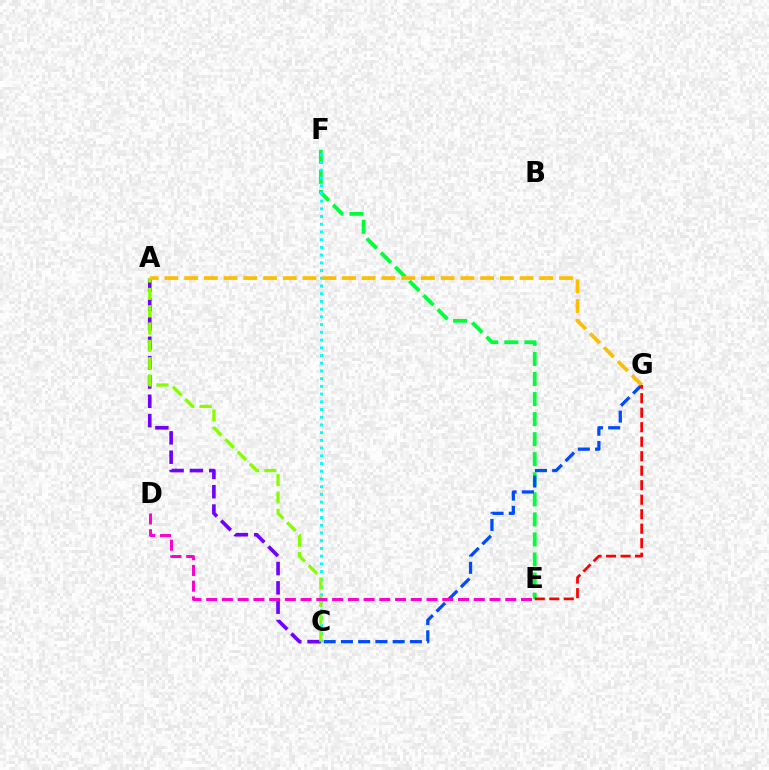{('E', 'F'): [{'color': '#00ff39', 'line_style': 'dashed', 'thickness': 2.72}], ('C', 'F'): [{'color': '#00fff6', 'line_style': 'dotted', 'thickness': 2.1}], ('C', 'G'): [{'color': '#004bff', 'line_style': 'dashed', 'thickness': 2.34}], ('A', 'C'): [{'color': '#7200ff', 'line_style': 'dashed', 'thickness': 2.63}, {'color': '#84ff00', 'line_style': 'dashed', 'thickness': 2.35}], ('A', 'G'): [{'color': '#ffbd00', 'line_style': 'dashed', 'thickness': 2.68}], ('D', 'E'): [{'color': '#ff00cf', 'line_style': 'dashed', 'thickness': 2.14}], ('E', 'G'): [{'color': '#ff0000', 'line_style': 'dashed', 'thickness': 1.97}]}